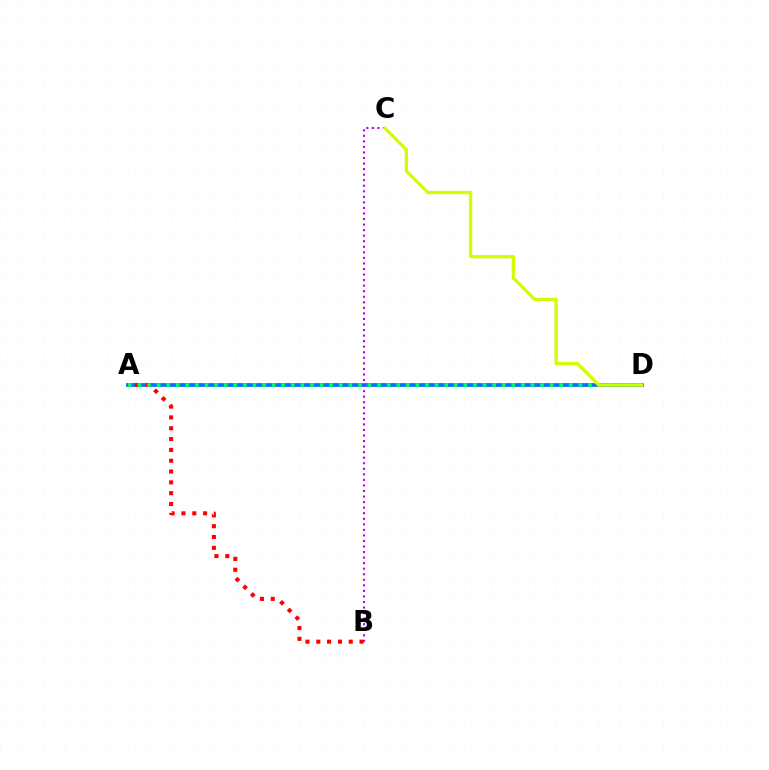{('A', 'D'): [{'color': '#0074ff', 'line_style': 'solid', 'thickness': 2.72}, {'color': '#00ff5c', 'line_style': 'dotted', 'thickness': 2.6}], ('A', 'B'): [{'color': '#ff0000', 'line_style': 'dotted', 'thickness': 2.94}], ('B', 'C'): [{'color': '#b900ff', 'line_style': 'dotted', 'thickness': 1.51}], ('C', 'D'): [{'color': '#d1ff00', 'line_style': 'solid', 'thickness': 2.38}]}